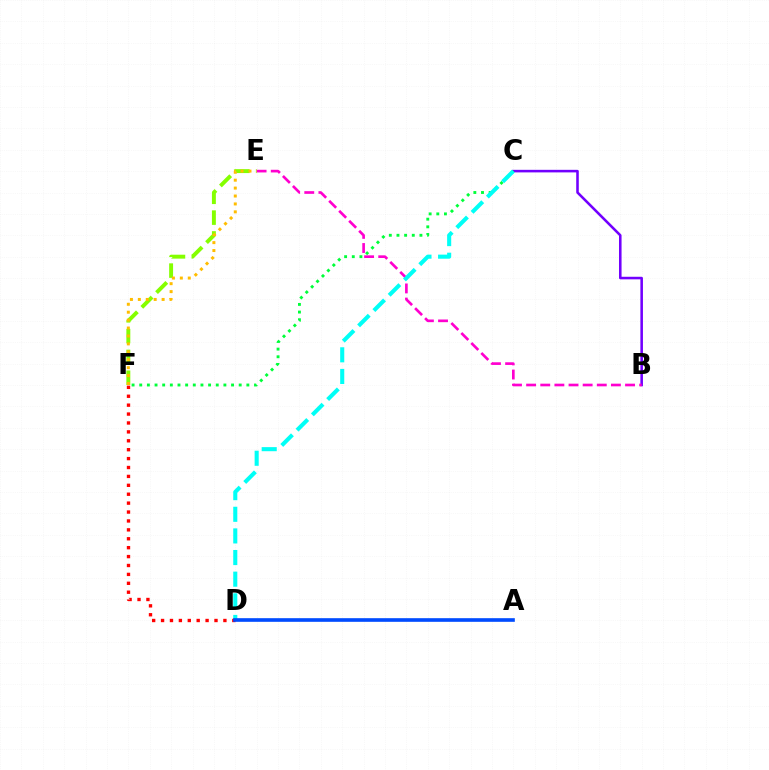{('B', 'C'): [{'color': '#7200ff', 'line_style': 'solid', 'thickness': 1.85}], ('E', 'F'): [{'color': '#84ff00', 'line_style': 'dashed', 'thickness': 2.83}, {'color': '#ffbd00', 'line_style': 'dotted', 'thickness': 2.15}], ('B', 'E'): [{'color': '#ff00cf', 'line_style': 'dashed', 'thickness': 1.92}], ('C', 'F'): [{'color': '#00ff39', 'line_style': 'dotted', 'thickness': 2.08}], ('C', 'D'): [{'color': '#00fff6', 'line_style': 'dashed', 'thickness': 2.94}], ('D', 'F'): [{'color': '#ff0000', 'line_style': 'dotted', 'thickness': 2.42}], ('A', 'D'): [{'color': '#004bff', 'line_style': 'solid', 'thickness': 2.62}]}